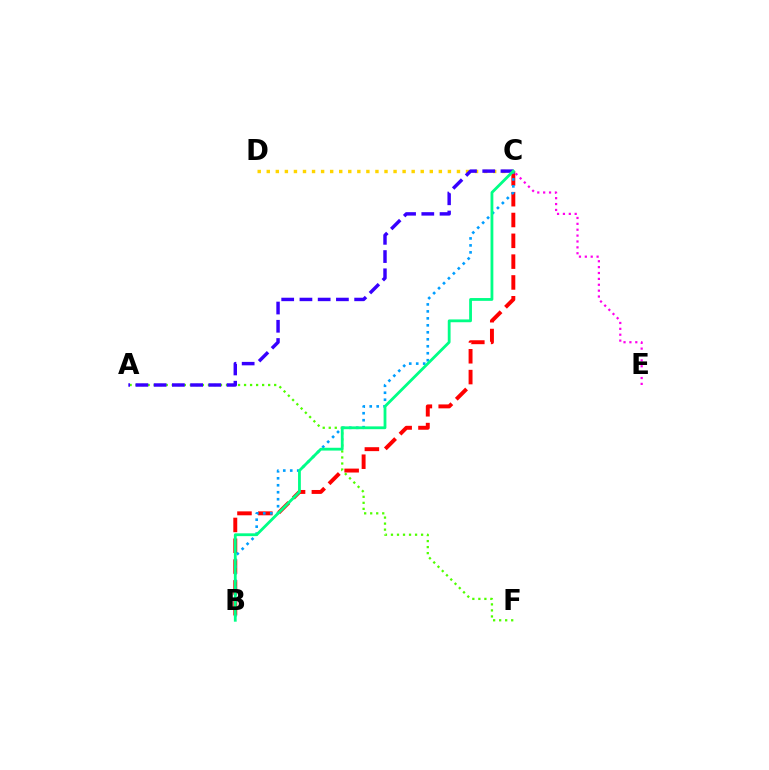{('B', 'C'): [{'color': '#ff0000', 'line_style': 'dashed', 'thickness': 2.83}, {'color': '#009eff', 'line_style': 'dotted', 'thickness': 1.9}, {'color': '#00ff86', 'line_style': 'solid', 'thickness': 2.02}], ('C', 'E'): [{'color': '#ff00ed', 'line_style': 'dotted', 'thickness': 1.6}], ('C', 'D'): [{'color': '#ffd500', 'line_style': 'dotted', 'thickness': 2.46}], ('A', 'F'): [{'color': '#4fff00', 'line_style': 'dotted', 'thickness': 1.64}], ('A', 'C'): [{'color': '#3700ff', 'line_style': 'dashed', 'thickness': 2.48}]}